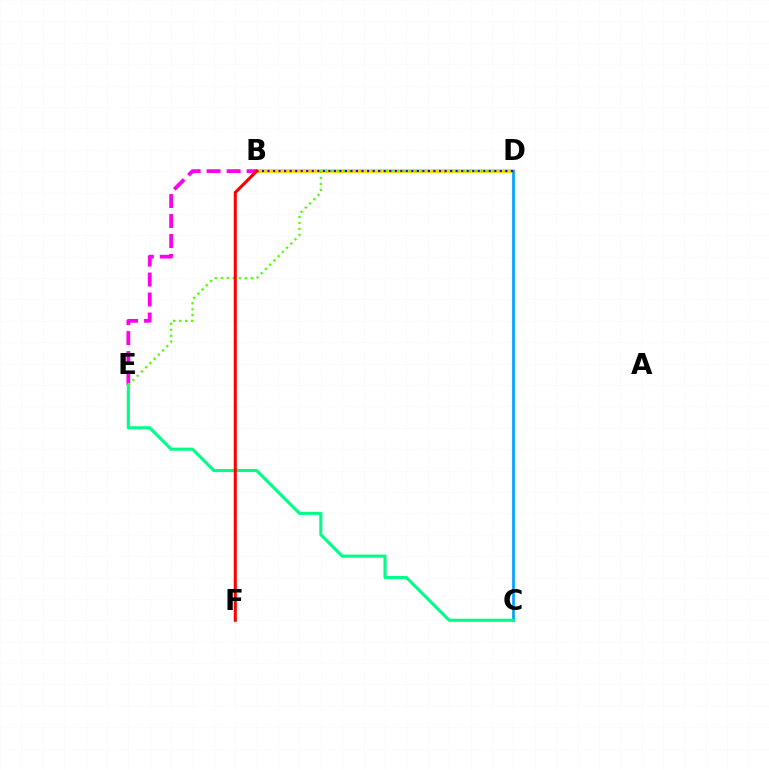{('B', 'D'): [{'color': '#ffd500', 'line_style': 'solid', 'thickness': 2.71}, {'color': '#3700ff', 'line_style': 'dotted', 'thickness': 1.5}], ('B', 'E'): [{'color': '#ff00ed', 'line_style': 'dashed', 'thickness': 2.71}], ('C', 'D'): [{'color': '#009eff', 'line_style': 'solid', 'thickness': 1.92}], ('C', 'E'): [{'color': '#00ff86', 'line_style': 'solid', 'thickness': 2.23}], ('D', 'E'): [{'color': '#4fff00', 'line_style': 'dotted', 'thickness': 1.63}], ('B', 'F'): [{'color': '#ff0000', 'line_style': 'solid', 'thickness': 2.21}]}